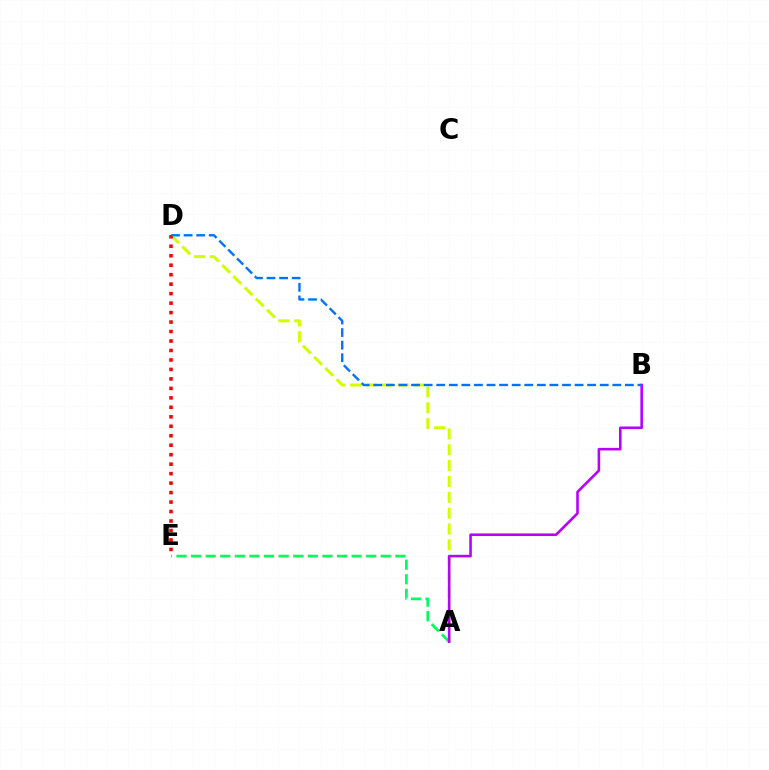{('A', 'D'): [{'color': '#d1ff00', 'line_style': 'dashed', 'thickness': 2.15}], ('A', 'E'): [{'color': '#00ff5c', 'line_style': 'dashed', 'thickness': 1.98}], ('D', 'E'): [{'color': '#ff0000', 'line_style': 'dotted', 'thickness': 2.57}], ('A', 'B'): [{'color': '#b900ff', 'line_style': 'solid', 'thickness': 1.87}], ('B', 'D'): [{'color': '#0074ff', 'line_style': 'dashed', 'thickness': 1.71}]}